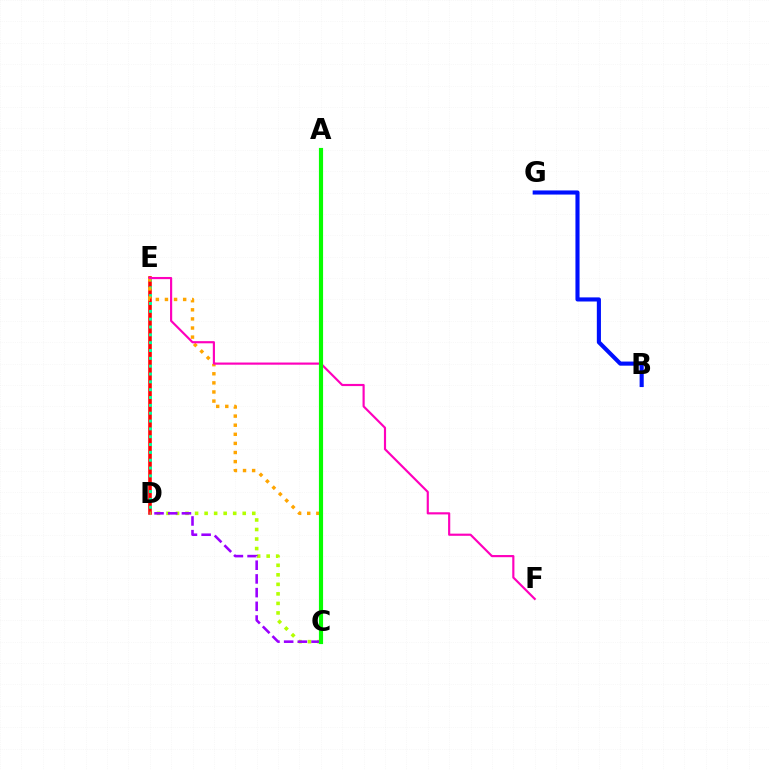{('D', 'E'): [{'color': '#ff0000', 'line_style': 'solid', 'thickness': 2.58}, {'color': '#00ff9d', 'line_style': 'dotted', 'thickness': 2.13}], ('C', 'D'): [{'color': '#b3ff00', 'line_style': 'dotted', 'thickness': 2.59}, {'color': '#9b00ff', 'line_style': 'dashed', 'thickness': 1.86}], ('A', 'C'): [{'color': '#00b5ff', 'line_style': 'dotted', 'thickness': 1.79}, {'color': '#08ff00', 'line_style': 'solid', 'thickness': 2.99}], ('B', 'G'): [{'color': '#0010ff', 'line_style': 'solid', 'thickness': 2.96}], ('C', 'E'): [{'color': '#ffa500', 'line_style': 'dotted', 'thickness': 2.47}], ('E', 'F'): [{'color': '#ff00bd', 'line_style': 'solid', 'thickness': 1.56}]}